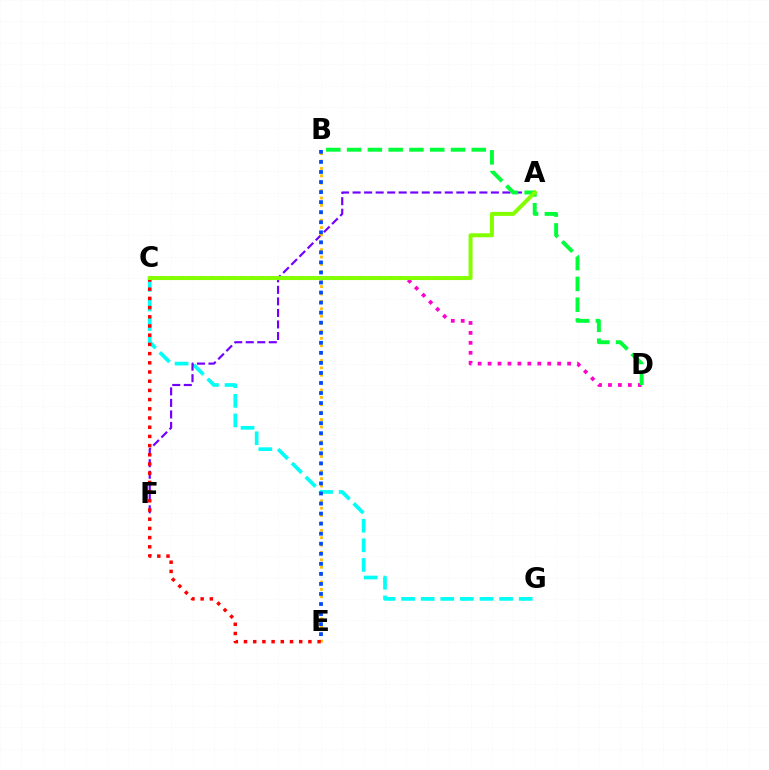{('C', 'G'): [{'color': '#00fff6', 'line_style': 'dashed', 'thickness': 2.66}], ('A', 'F'): [{'color': '#7200ff', 'line_style': 'dashed', 'thickness': 1.57}], ('B', 'E'): [{'color': '#ffbd00', 'line_style': 'dotted', 'thickness': 2.01}, {'color': '#004bff', 'line_style': 'dotted', 'thickness': 2.73}], ('C', 'D'): [{'color': '#ff00cf', 'line_style': 'dotted', 'thickness': 2.7}], ('B', 'D'): [{'color': '#00ff39', 'line_style': 'dashed', 'thickness': 2.82}], ('C', 'E'): [{'color': '#ff0000', 'line_style': 'dotted', 'thickness': 2.5}], ('A', 'C'): [{'color': '#84ff00', 'line_style': 'solid', 'thickness': 2.88}]}